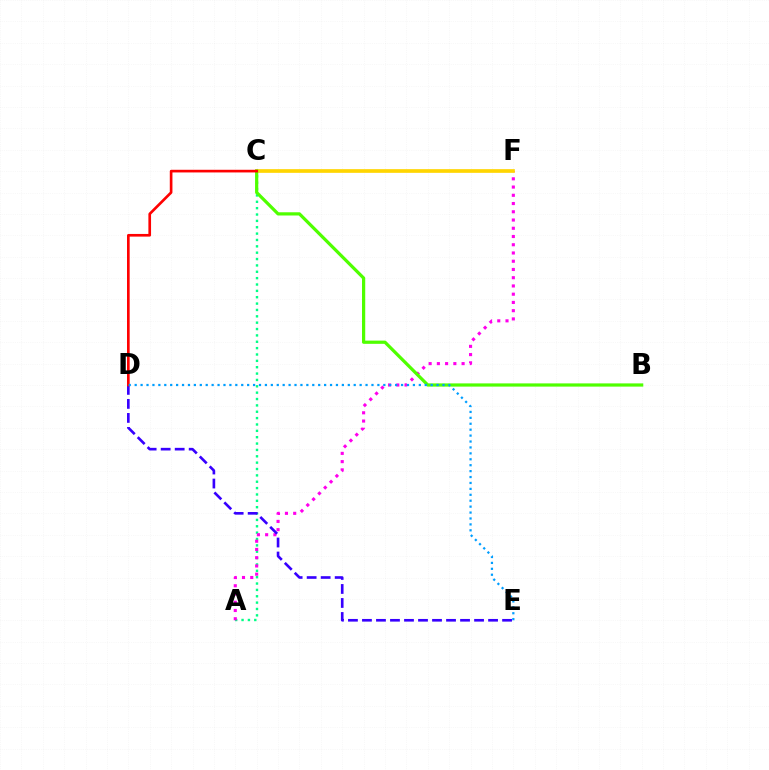{('A', 'C'): [{'color': '#00ff86', 'line_style': 'dotted', 'thickness': 1.73}], ('A', 'F'): [{'color': '#ff00ed', 'line_style': 'dotted', 'thickness': 2.24}], ('C', 'F'): [{'color': '#ffd500', 'line_style': 'solid', 'thickness': 2.65}], ('B', 'C'): [{'color': '#4fff00', 'line_style': 'solid', 'thickness': 2.32}], ('D', 'E'): [{'color': '#3700ff', 'line_style': 'dashed', 'thickness': 1.9}, {'color': '#009eff', 'line_style': 'dotted', 'thickness': 1.61}], ('C', 'D'): [{'color': '#ff0000', 'line_style': 'solid', 'thickness': 1.92}]}